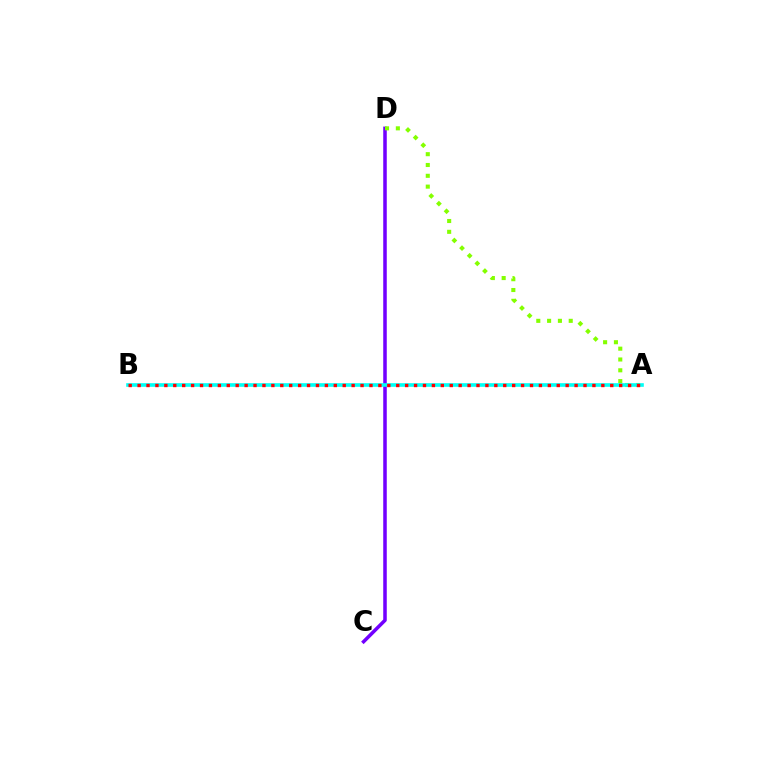{('C', 'D'): [{'color': '#7200ff', 'line_style': 'solid', 'thickness': 2.54}], ('A', 'D'): [{'color': '#84ff00', 'line_style': 'dotted', 'thickness': 2.94}], ('A', 'B'): [{'color': '#00fff6', 'line_style': 'solid', 'thickness': 2.61}, {'color': '#ff0000', 'line_style': 'dotted', 'thickness': 2.42}]}